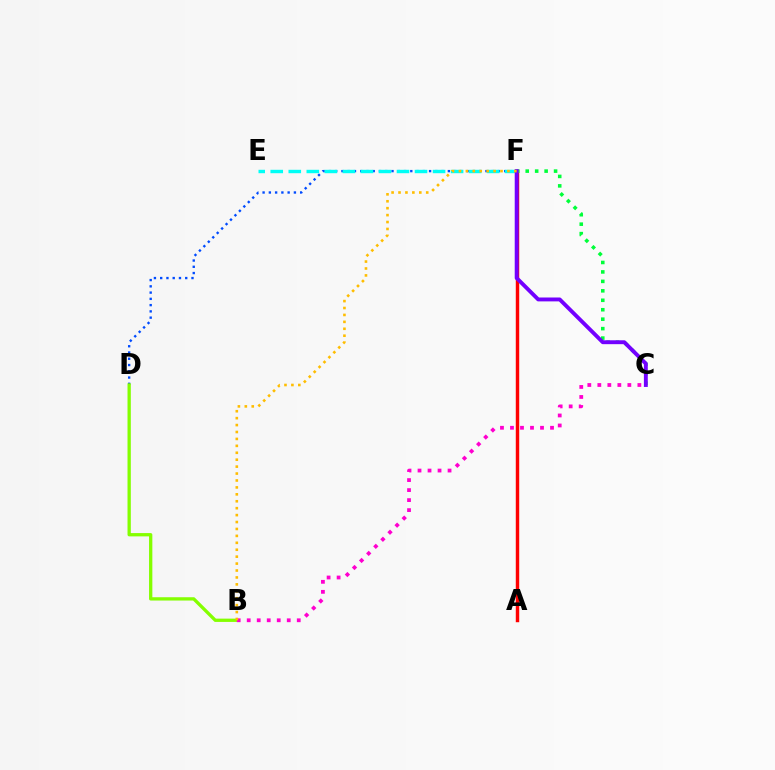{('D', 'F'): [{'color': '#004bff', 'line_style': 'dotted', 'thickness': 1.7}], ('E', 'F'): [{'color': '#00fff6', 'line_style': 'dashed', 'thickness': 2.45}], ('A', 'F'): [{'color': '#ff0000', 'line_style': 'solid', 'thickness': 2.47}], ('B', 'D'): [{'color': '#84ff00', 'line_style': 'solid', 'thickness': 2.37}], ('C', 'F'): [{'color': '#00ff39', 'line_style': 'dotted', 'thickness': 2.57}, {'color': '#7200ff', 'line_style': 'solid', 'thickness': 2.8}], ('B', 'C'): [{'color': '#ff00cf', 'line_style': 'dotted', 'thickness': 2.72}], ('B', 'F'): [{'color': '#ffbd00', 'line_style': 'dotted', 'thickness': 1.88}]}